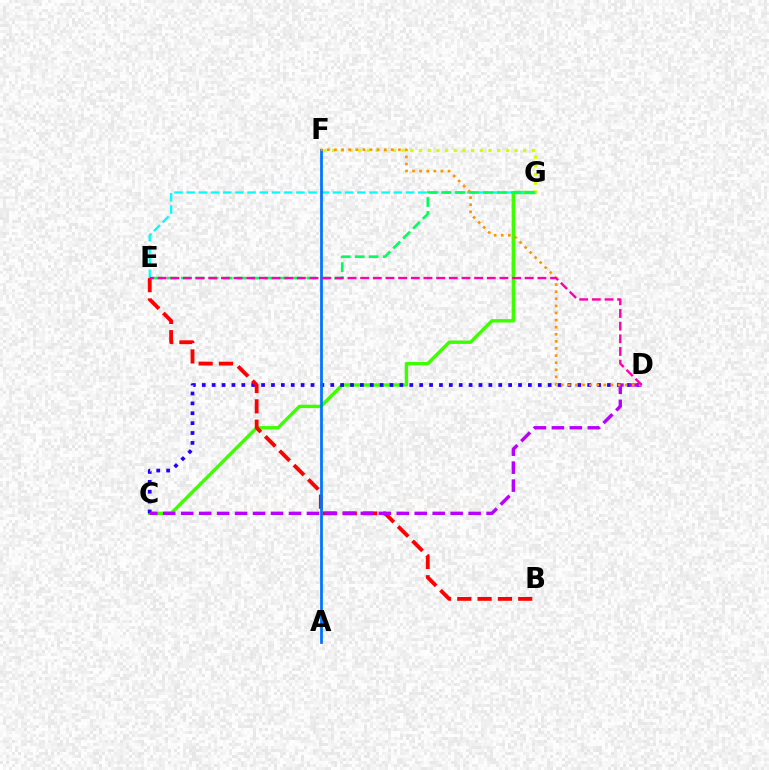{('C', 'G'): [{'color': '#3dff00', 'line_style': 'solid', 'thickness': 2.43}], ('F', 'G'): [{'color': '#d1ff00', 'line_style': 'dotted', 'thickness': 2.36}], ('C', 'D'): [{'color': '#2500ff', 'line_style': 'dotted', 'thickness': 2.68}, {'color': '#b900ff', 'line_style': 'dashed', 'thickness': 2.44}], ('E', 'G'): [{'color': '#00fff6', 'line_style': 'dashed', 'thickness': 1.66}, {'color': '#00ff5c', 'line_style': 'dashed', 'thickness': 1.9}], ('B', 'E'): [{'color': '#ff0000', 'line_style': 'dashed', 'thickness': 2.76}], ('A', 'F'): [{'color': '#0074ff', 'line_style': 'solid', 'thickness': 1.98}], ('D', 'F'): [{'color': '#ff9400', 'line_style': 'dotted', 'thickness': 1.93}], ('D', 'E'): [{'color': '#ff00ac', 'line_style': 'dashed', 'thickness': 1.72}]}